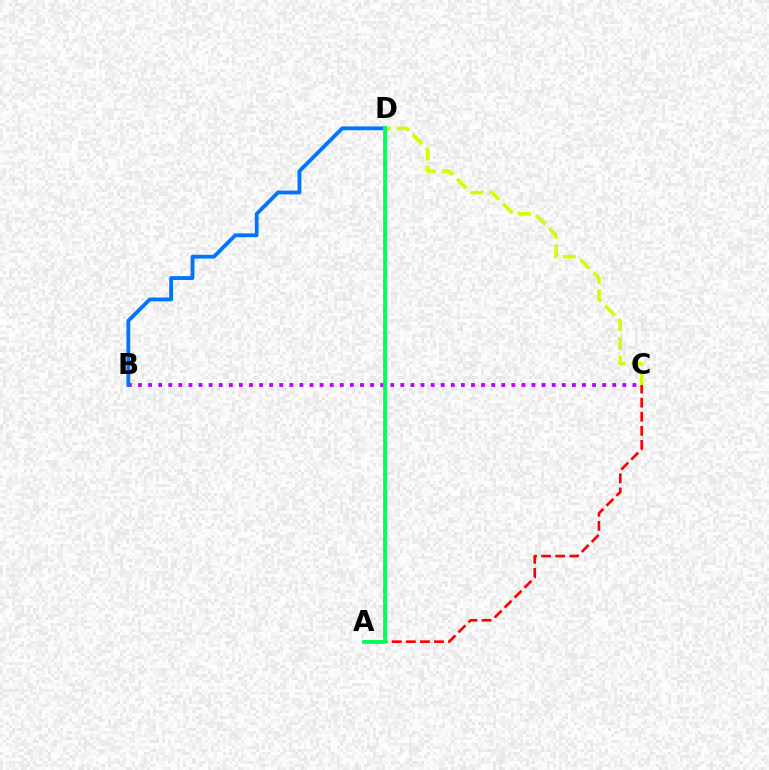{('C', 'D'): [{'color': '#d1ff00', 'line_style': 'dashed', 'thickness': 2.55}], ('B', 'C'): [{'color': '#b900ff', 'line_style': 'dotted', 'thickness': 2.74}], ('A', 'C'): [{'color': '#ff0000', 'line_style': 'dashed', 'thickness': 1.91}], ('B', 'D'): [{'color': '#0074ff', 'line_style': 'solid', 'thickness': 2.74}], ('A', 'D'): [{'color': '#00ff5c', 'line_style': 'solid', 'thickness': 2.75}]}